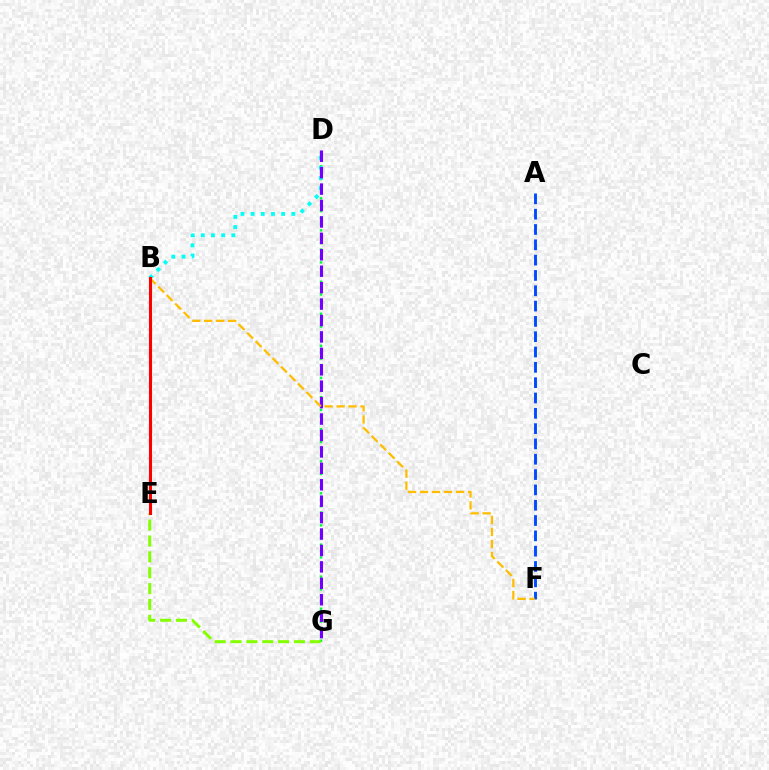{('D', 'G'): [{'color': '#00ff39', 'line_style': 'dotted', 'thickness': 1.74}, {'color': '#7200ff', 'line_style': 'dashed', 'thickness': 2.23}], ('B', 'E'): [{'color': '#ff00cf', 'line_style': 'dotted', 'thickness': 1.96}, {'color': '#ff0000', 'line_style': 'solid', 'thickness': 2.22}], ('B', 'D'): [{'color': '#00fff6', 'line_style': 'dotted', 'thickness': 2.76}], ('E', 'G'): [{'color': '#84ff00', 'line_style': 'dashed', 'thickness': 2.15}], ('A', 'F'): [{'color': '#004bff', 'line_style': 'dashed', 'thickness': 2.08}], ('B', 'F'): [{'color': '#ffbd00', 'line_style': 'dashed', 'thickness': 1.63}]}